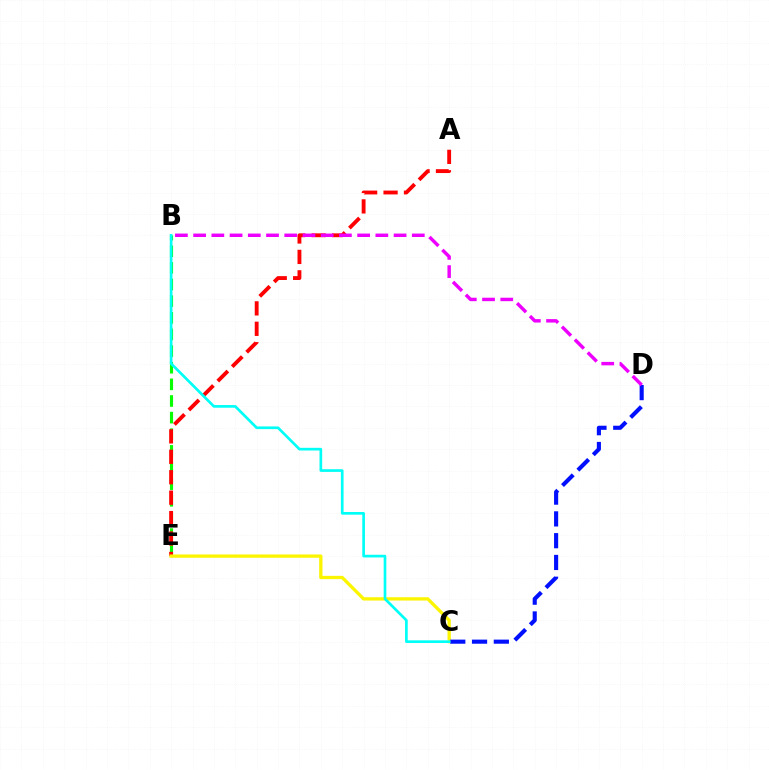{('B', 'E'): [{'color': '#08ff00', 'line_style': 'dashed', 'thickness': 2.26}], ('A', 'E'): [{'color': '#ff0000', 'line_style': 'dashed', 'thickness': 2.78}], ('C', 'E'): [{'color': '#fcf500', 'line_style': 'solid', 'thickness': 2.37}], ('C', 'D'): [{'color': '#0010ff', 'line_style': 'dashed', 'thickness': 2.96}], ('B', 'D'): [{'color': '#ee00ff', 'line_style': 'dashed', 'thickness': 2.48}], ('B', 'C'): [{'color': '#00fff6', 'line_style': 'solid', 'thickness': 1.93}]}